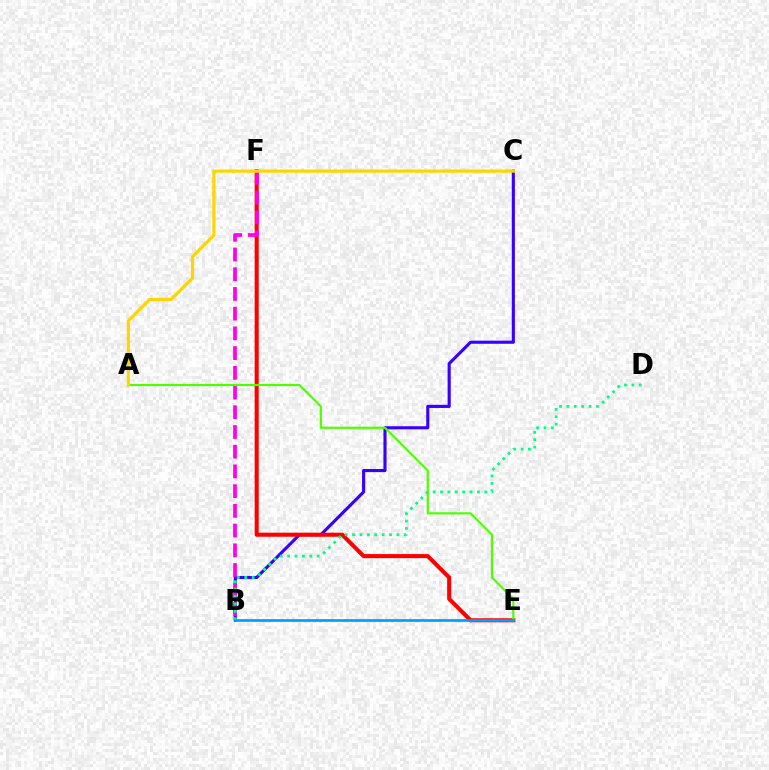{('B', 'C'): [{'color': '#3700ff', 'line_style': 'solid', 'thickness': 2.24}], ('E', 'F'): [{'color': '#ff0000', 'line_style': 'solid', 'thickness': 2.92}], ('B', 'F'): [{'color': '#ff00ed', 'line_style': 'dashed', 'thickness': 2.68}], ('A', 'E'): [{'color': '#4fff00', 'line_style': 'solid', 'thickness': 1.57}], ('B', 'D'): [{'color': '#00ff86', 'line_style': 'dotted', 'thickness': 2.01}], ('A', 'C'): [{'color': '#ffd500', 'line_style': 'solid', 'thickness': 2.29}], ('B', 'E'): [{'color': '#009eff', 'line_style': 'solid', 'thickness': 1.94}]}